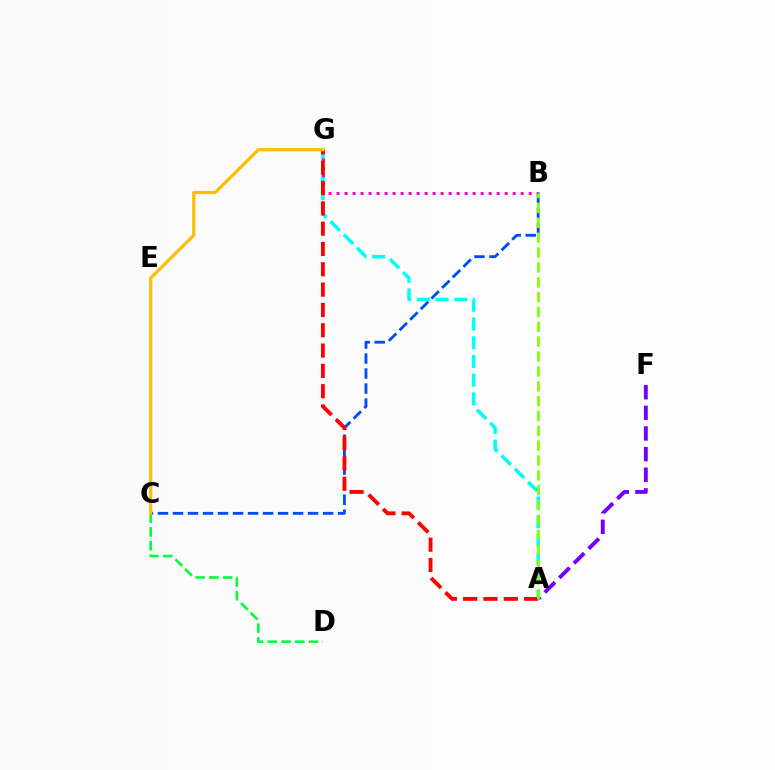{('A', 'F'): [{'color': '#7200ff', 'line_style': 'dashed', 'thickness': 2.8}], ('C', 'D'): [{'color': '#00ff39', 'line_style': 'dashed', 'thickness': 1.87}], ('B', 'C'): [{'color': '#004bff', 'line_style': 'dashed', 'thickness': 2.04}], ('A', 'G'): [{'color': '#00fff6', 'line_style': 'dashed', 'thickness': 2.54}, {'color': '#ff0000', 'line_style': 'dashed', 'thickness': 2.76}], ('B', 'G'): [{'color': '#ff00cf', 'line_style': 'dotted', 'thickness': 2.18}], ('C', 'G'): [{'color': '#ffbd00', 'line_style': 'solid', 'thickness': 2.3}], ('A', 'B'): [{'color': '#84ff00', 'line_style': 'dashed', 'thickness': 2.02}]}